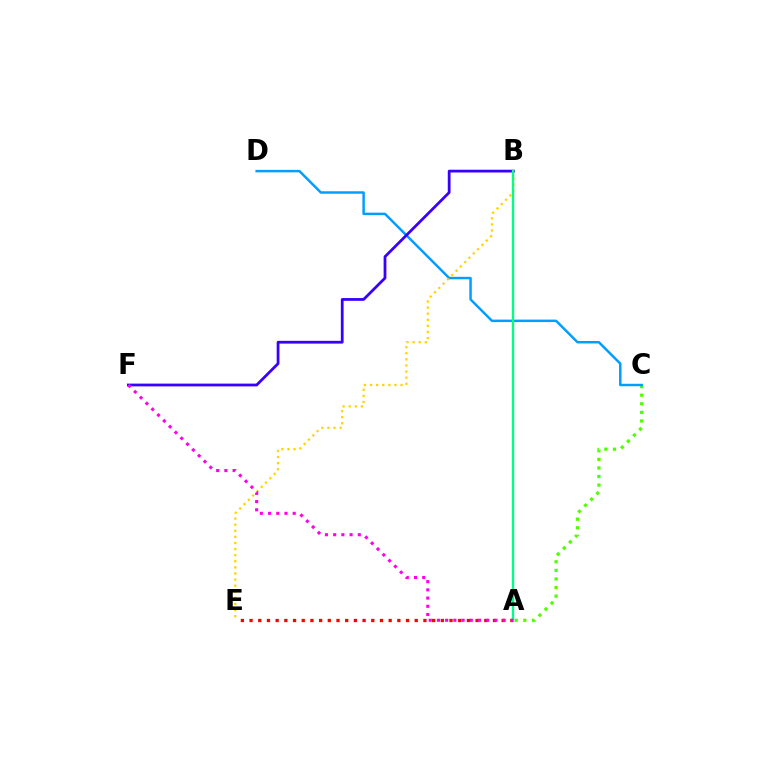{('A', 'C'): [{'color': '#4fff00', 'line_style': 'dotted', 'thickness': 2.33}], ('C', 'D'): [{'color': '#009eff', 'line_style': 'solid', 'thickness': 1.78}], ('A', 'E'): [{'color': '#ff0000', 'line_style': 'dotted', 'thickness': 2.36}], ('B', 'E'): [{'color': '#ffd500', 'line_style': 'dotted', 'thickness': 1.66}], ('B', 'F'): [{'color': '#3700ff', 'line_style': 'solid', 'thickness': 1.99}], ('A', 'B'): [{'color': '#00ff86', 'line_style': 'solid', 'thickness': 1.69}], ('A', 'F'): [{'color': '#ff00ed', 'line_style': 'dotted', 'thickness': 2.23}]}